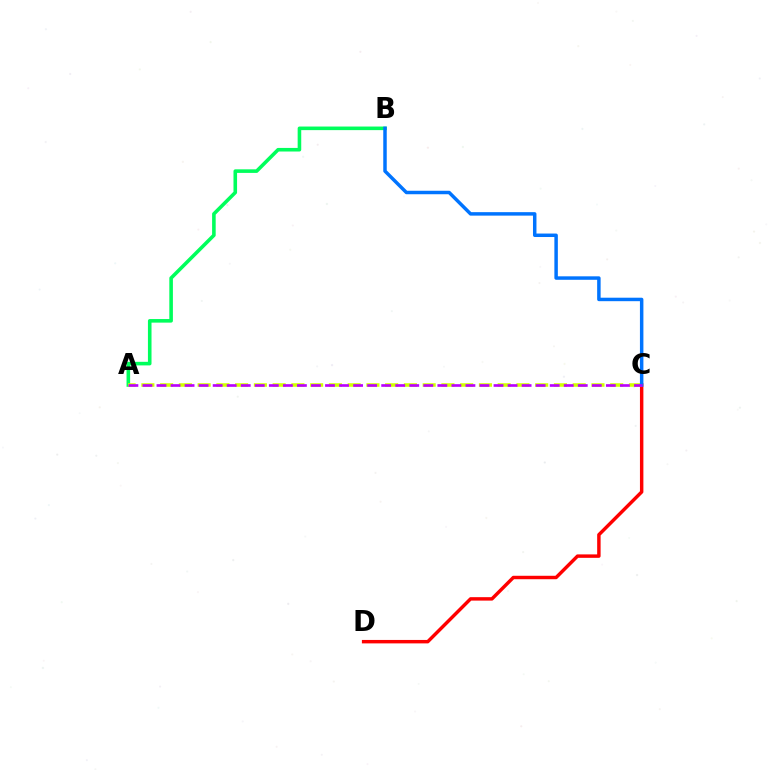{('C', 'D'): [{'color': '#ff0000', 'line_style': 'solid', 'thickness': 2.48}], ('A', 'B'): [{'color': '#00ff5c', 'line_style': 'solid', 'thickness': 2.58}], ('A', 'C'): [{'color': '#d1ff00', 'line_style': 'dashed', 'thickness': 2.55}, {'color': '#b900ff', 'line_style': 'dashed', 'thickness': 1.91}], ('B', 'C'): [{'color': '#0074ff', 'line_style': 'solid', 'thickness': 2.5}]}